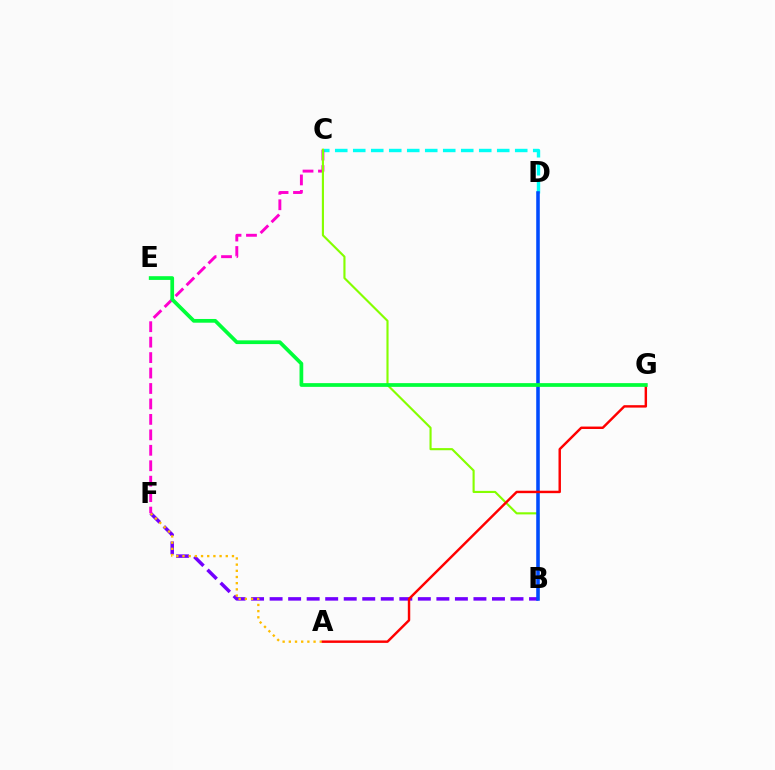{('B', 'F'): [{'color': '#7200ff', 'line_style': 'dashed', 'thickness': 2.52}], ('A', 'F'): [{'color': '#ffbd00', 'line_style': 'dotted', 'thickness': 1.68}], ('C', 'D'): [{'color': '#00fff6', 'line_style': 'dashed', 'thickness': 2.44}], ('C', 'F'): [{'color': '#ff00cf', 'line_style': 'dashed', 'thickness': 2.1}], ('B', 'C'): [{'color': '#84ff00', 'line_style': 'solid', 'thickness': 1.53}], ('B', 'D'): [{'color': '#004bff', 'line_style': 'solid', 'thickness': 2.56}], ('A', 'G'): [{'color': '#ff0000', 'line_style': 'solid', 'thickness': 1.75}], ('E', 'G'): [{'color': '#00ff39', 'line_style': 'solid', 'thickness': 2.69}]}